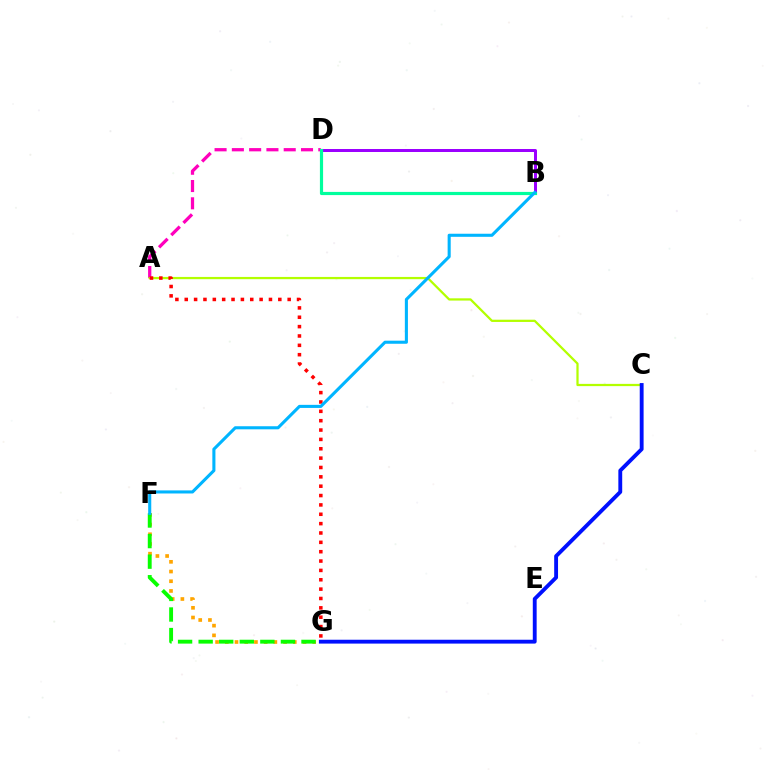{('A', 'D'): [{'color': '#ff00bd', 'line_style': 'dashed', 'thickness': 2.35}], ('B', 'D'): [{'color': '#9b00ff', 'line_style': 'solid', 'thickness': 2.16}, {'color': '#00ff9d', 'line_style': 'solid', 'thickness': 2.29}], ('A', 'C'): [{'color': '#b3ff00', 'line_style': 'solid', 'thickness': 1.62}], ('C', 'G'): [{'color': '#0010ff', 'line_style': 'solid', 'thickness': 2.78}], ('F', 'G'): [{'color': '#ffa500', 'line_style': 'dotted', 'thickness': 2.64}, {'color': '#08ff00', 'line_style': 'dashed', 'thickness': 2.79}], ('A', 'G'): [{'color': '#ff0000', 'line_style': 'dotted', 'thickness': 2.54}], ('B', 'F'): [{'color': '#00b5ff', 'line_style': 'solid', 'thickness': 2.22}]}